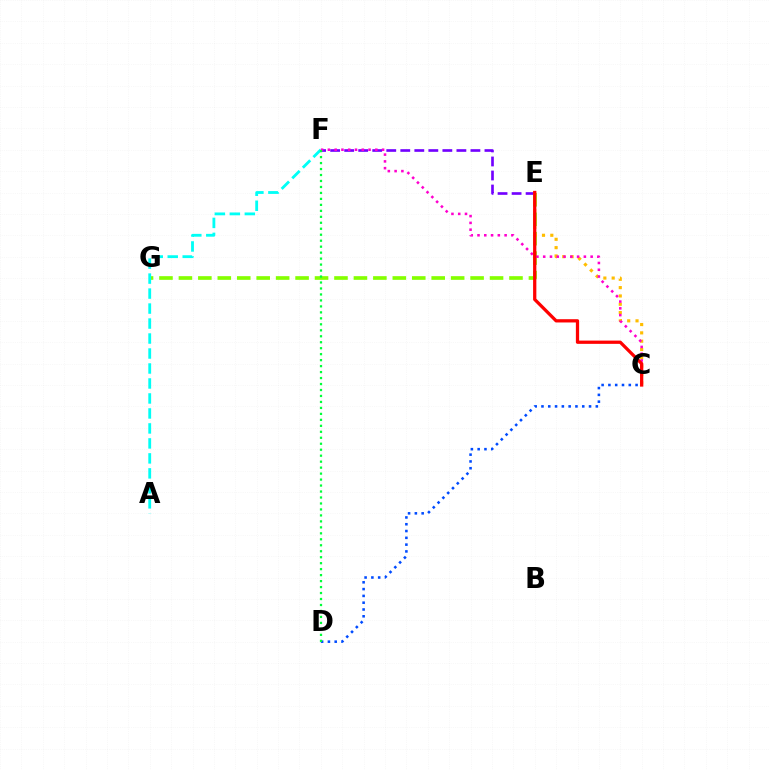{('E', 'G'): [{'color': '#84ff00', 'line_style': 'dashed', 'thickness': 2.64}], ('A', 'F'): [{'color': '#00fff6', 'line_style': 'dashed', 'thickness': 2.04}], ('E', 'F'): [{'color': '#7200ff', 'line_style': 'dashed', 'thickness': 1.91}], ('C', 'E'): [{'color': '#ffbd00', 'line_style': 'dotted', 'thickness': 2.26}, {'color': '#ff0000', 'line_style': 'solid', 'thickness': 2.35}], ('C', 'F'): [{'color': '#ff00cf', 'line_style': 'dotted', 'thickness': 1.84}], ('C', 'D'): [{'color': '#004bff', 'line_style': 'dotted', 'thickness': 1.85}], ('D', 'F'): [{'color': '#00ff39', 'line_style': 'dotted', 'thickness': 1.62}]}